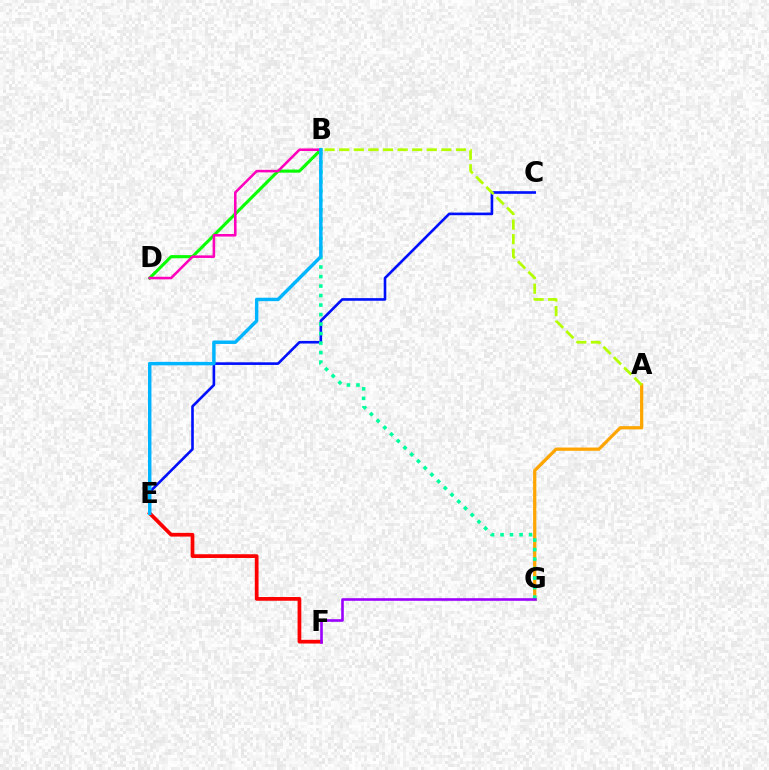{('E', 'F'): [{'color': '#ff0000', 'line_style': 'solid', 'thickness': 2.68}], ('B', 'D'): [{'color': '#08ff00', 'line_style': 'solid', 'thickness': 2.23}, {'color': '#ff00bd', 'line_style': 'solid', 'thickness': 1.84}], ('C', 'E'): [{'color': '#0010ff', 'line_style': 'solid', 'thickness': 1.89}], ('A', 'G'): [{'color': '#ffa500', 'line_style': 'solid', 'thickness': 2.34}], ('B', 'G'): [{'color': '#00ff9d', 'line_style': 'dotted', 'thickness': 2.58}], ('A', 'B'): [{'color': '#b3ff00', 'line_style': 'dashed', 'thickness': 1.98}], ('F', 'G'): [{'color': '#9b00ff', 'line_style': 'solid', 'thickness': 1.88}], ('B', 'E'): [{'color': '#00b5ff', 'line_style': 'solid', 'thickness': 2.48}]}